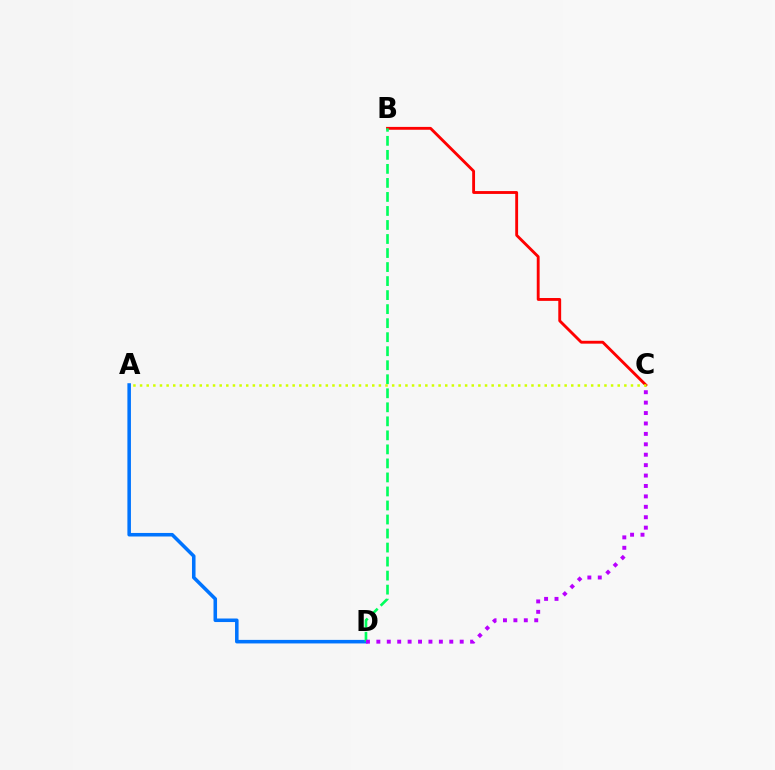{('B', 'C'): [{'color': '#ff0000', 'line_style': 'solid', 'thickness': 2.06}], ('A', 'D'): [{'color': '#0074ff', 'line_style': 'solid', 'thickness': 2.55}], ('B', 'D'): [{'color': '#00ff5c', 'line_style': 'dashed', 'thickness': 1.91}], ('C', 'D'): [{'color': '#b900ff', 'line_style': 'dotted', 'thickness': 2.83}], ('A', 'C'): [{'color': '#d1ff00', 'line_style': 'dotted', 'thickness': 1.8}]}